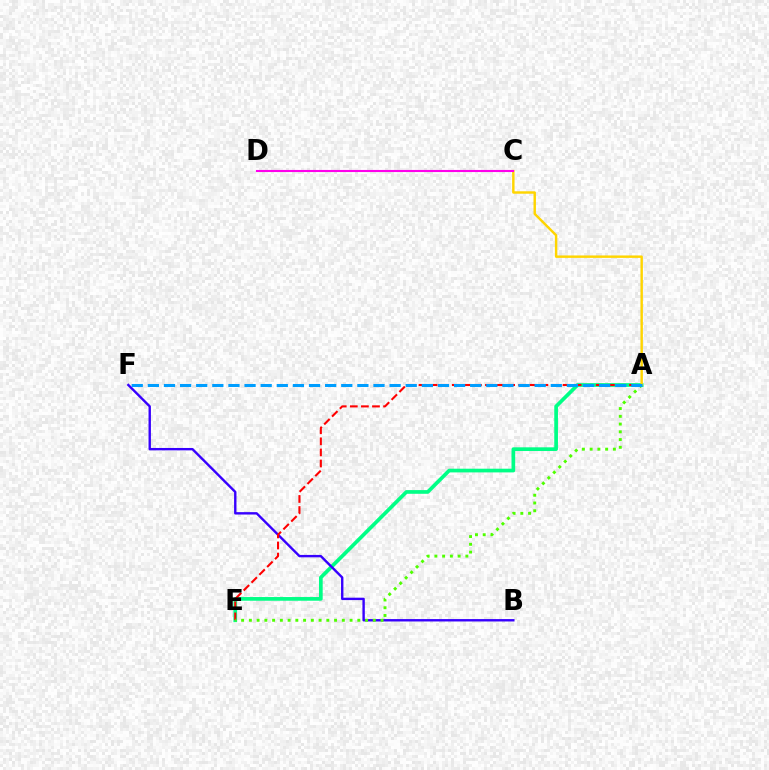{('A', 'E'): [{'color': '#00ff86', 'line_style': 'solid', 'thickness': 2.66}, {'color': '#ff0000', 'line_style': 'dashed', 'thickness': 1.51}, {'color': '#4fff00', 'line_style': 'dotted', 'thickness': 2.1}], ('B', 'F'): [{'color': '#3700ff', 'line_style': 'solid', 'thickness': 1.72}], ('A', 'C'): [{'color': '#ffd500', 'line_style': 'solid', 'thickness': 1.75}], ('A', 'F'): [{'color': '#009eff', 'line_style': 'dashed', 'thickness': 2.19}], ('C', 'D'): [{'color': '#ff00ed', 'line_style': 'solid', 'thickness': 1.52}]}